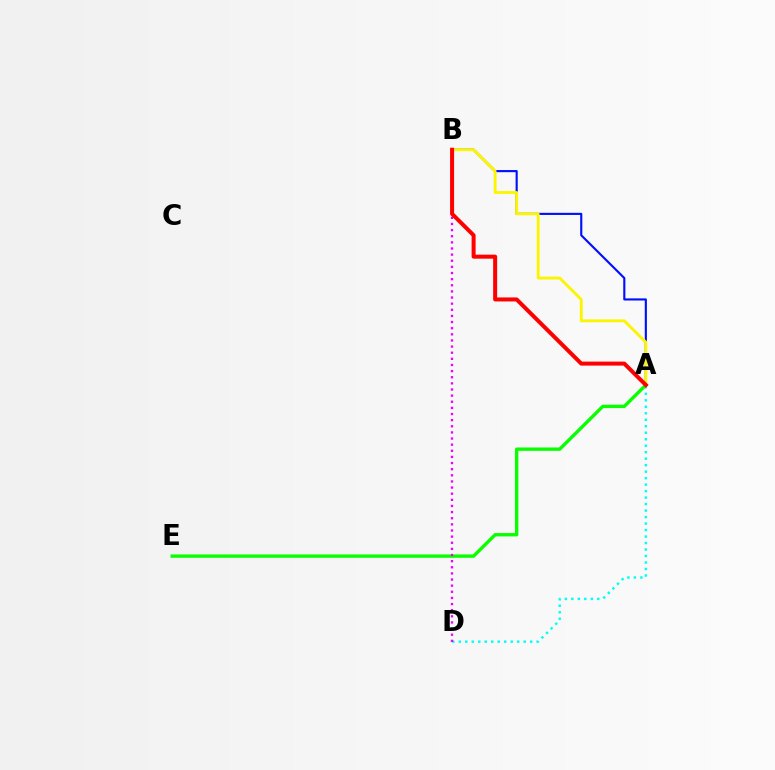{('A', 'D'): [{'color': '#00fff6', 'line_style': 'dotted', 'thickness': 1.76}], ('A', 'B'): [{'color': '#0010ff', 'line_style': 'solid', 'thickness': 1.54}, {'color': '#fcf500', 'line_style': 'solid', 'thickness': 2.06}, {'color': '#ff0000', 'line_style': 'solid', 'thickness': 2.89}], ('A', 'E'): [{'color': '#08ff00', 'line_style': 'solid', 'thickness': 2.42}], ('B', 'D'): [{'color': '#ee00ff', 'line_style': 'dotted', 'thickness': 1.67}]}